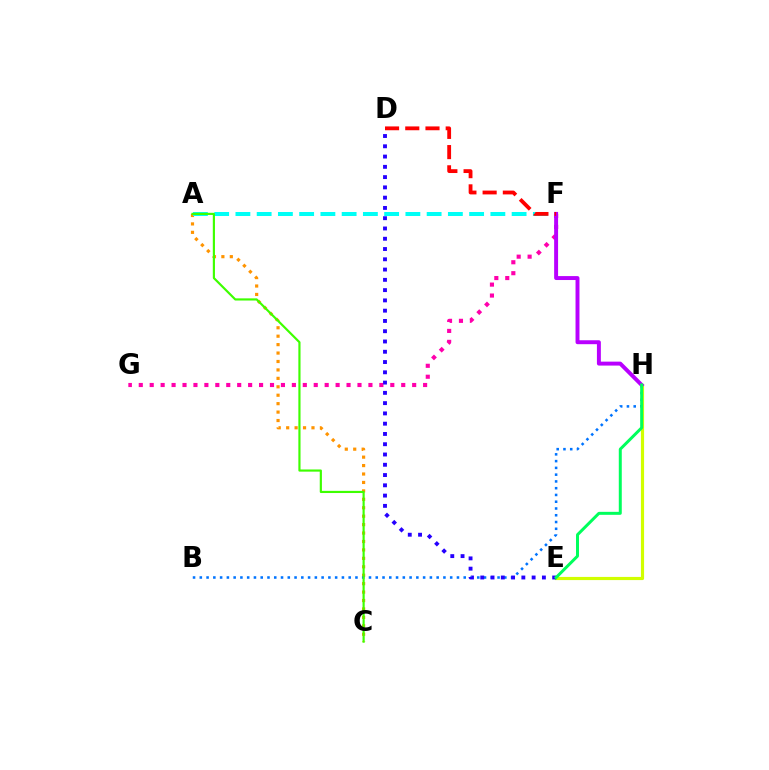{('A', 'C'): [{'color': '#ff9400', 'line_style': 'dotted', 'thickness': 2.29}, {'color': '#3dff00', 'line_style': 'solid', 'thickness': 1.56}], ('E', 'H'): [{'color': '#d1ff00', 'line_style': 'solid', 'thickness': 2.28}, {'color': '#00ff5c', 'line_style': 'solid', 'thickness': 2.15}], ('A', 'F'): [{'color': '#00fff6', 'line_style': 'dashed', 'thickness': 2.89}], ('F', 'G'): [{'color': '#ff00ac', 'line_style': 'dotted', 'thickness': 2.97}], ('B', 'H'): [{'color': '#0074ff', 'line_style': 'dotted', 'thickness': 1.84}], ('F', 'H'): [{'color': '#b900ff', 'line_style': 'solid', 'thickness': 2.84}], ('D', 'E'): [{'color': '#2500ff', 'line_style': 'dotted', 'thickness': 2.79}], ('D', 'F'): [{'color': '#ff0000', 'line_style': 'dashed', 'thickness': 2.75}]}